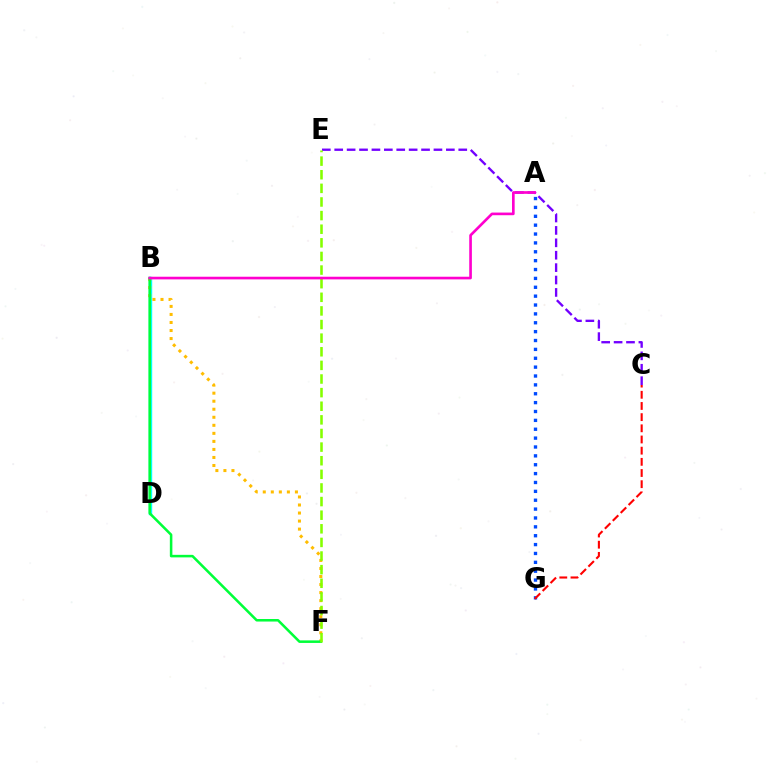{('B', 'D'): [{'color': '#00fff6', 'line_style': 'solid', 'thickness': 2.45}], ('A', 'G'): [{'color': '#004bff', 'line_style': 'dotted', 'thickness': 2.41}], ('B', 'F'): [{'color': '#ffbd00', 'line_style': 'dotted', 'thickness': 2.18}, {'color': '#00ff39', 'line_style': 'solid', 'thickness': 1.83}], ('C', 'E'): [{'color': '#7200ff', 'line_style': 'dashed', 'thickness': 1.69}], ('C', 'G'): [{'color': '#ff0000', 'line_style': 'dashed', 'thickness': 1.52}], ('E', 'F'): [{'color': '#84ff00', 'line_style': 'dashed', 'thickness': 1.85}], ('A', 'B'): [{'color': '#ff00cf', 'line_style': 'solid', 'thickness': 1.91}]}